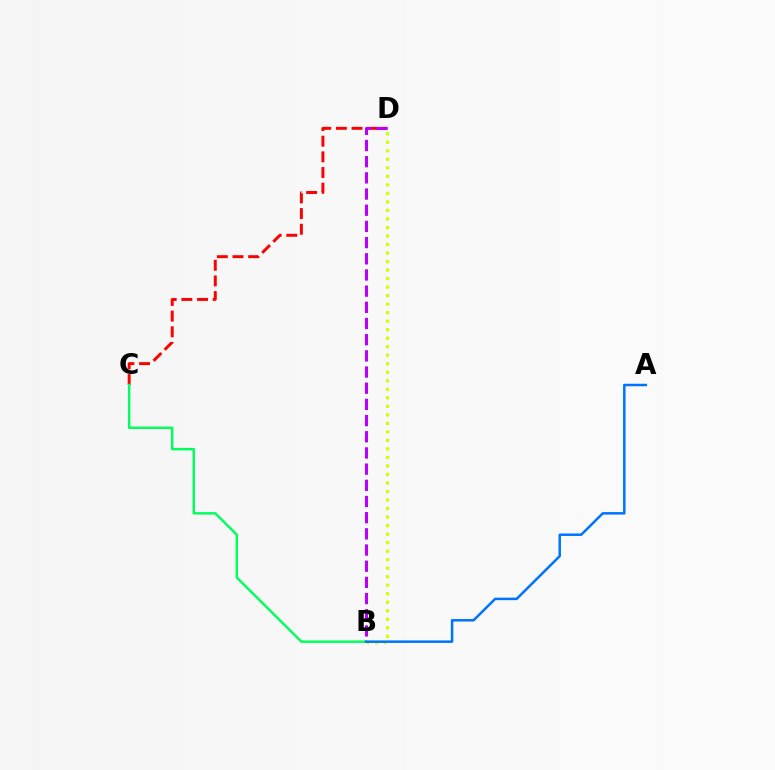{('C', 'D'): [{'color': '#ff0000', 'line_style': 'dashed', 'thickness': 2.13}], ('B', 'D'): [{'color': '#b900ff', 'line_style': 'dashed', 'thickness': 2.2}, {'color': '#d1ff00', 'line_style': 'dotted', 'thickness': 2.31}], ('B', 'C'): [{'color': '#00ff5c', 'line_style': 'solid', 'thickness': 1.77}], ('A', 'B'): [{'color': '#0074ff', 'line_style': 'solid', 'thickness': 1.81}]}